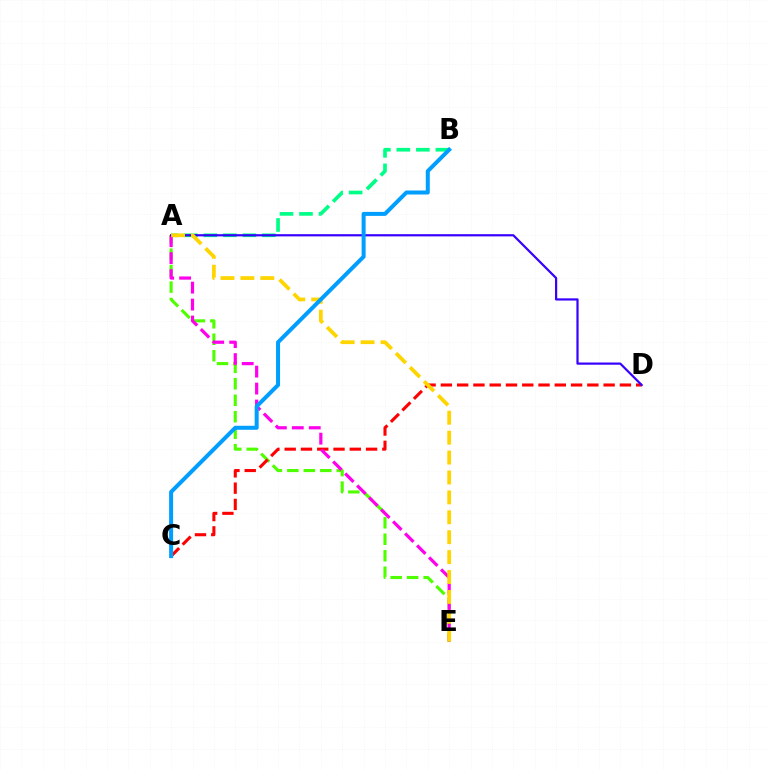{('A', 'E'): [{'color': '#4fff00', 'line_style': 'dashed', 'thickness': 2.24}, {'color': '#ff00ed', 'line_style': 'dashed', 'thickness': 2.3}, {'color': '#ffd500', 'line_style': 'dashed', 'thickness': 2.71}], ('C', 'D'): [{'color': '#ff0000', 'line_style': 'dashed', 'thickness': 2.21}], ('A', 'B'): [{'color': '#00ff86', 'line_style': 'dashed', 'thickness': 2.65}], ('A', 'D'): [{'color': '#3700ff', 'line_style': 'solid', 'thickness': 1.58}], ('B', 'C'): [{'color': '#009eff', 'line_style': 'solid', 'thickness': 2.88}]}